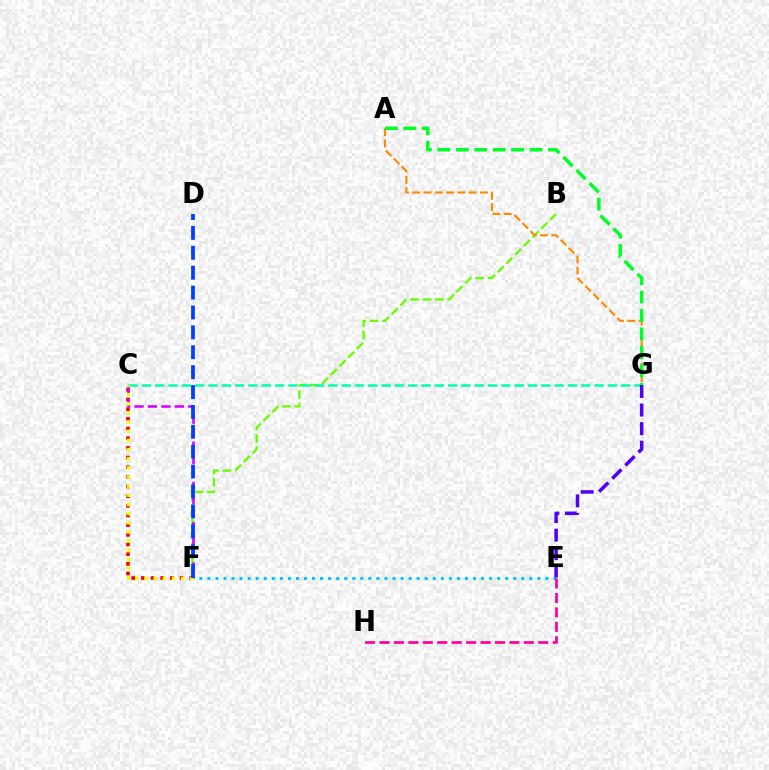{('C', 'F'): [{'color': '#ff0000', 'line_style': 'dotted', 'thickness': 2.63}, {'color': '#d600ff', 'line_style': 'dashed', 'thickness': 1.82}, {'color': '#eeff00', 'line_style': 'dotted', 'thickness': 2.49}], ('B', 'F'): [{'color': '#66ff00', 'line_style': 'dashed', 'thickness': 1.68}], ('E', 'F'): [{'color': '#00c7ff', 'line_style': 'dotted', 'thickness': 2.19}], ('C', 'G'): [{'color': '#00ffaf', 'line_style': 'dashed', 'thickness': 1.81}], ('A', 'G'): [{'color': '#ff8800', 'line_style': 'dashed', 'thickness': 1.53}, {'color': '#00ff27', 'line_style': 'dashed', 'thickness': 2.51}], ('E', 'H'): [{'color': '#ff00a0', 'line_style': 'dashed', 'thickness': 1.96}], ('D', 'F'): [{'color': '#003fff', 'line_style': 'dashed', 'thickness': 2.7}], ('E', 'G'): [{'color': '#4f00ff', 'line_style': 'dashed', 'thickness': 2.52}]}